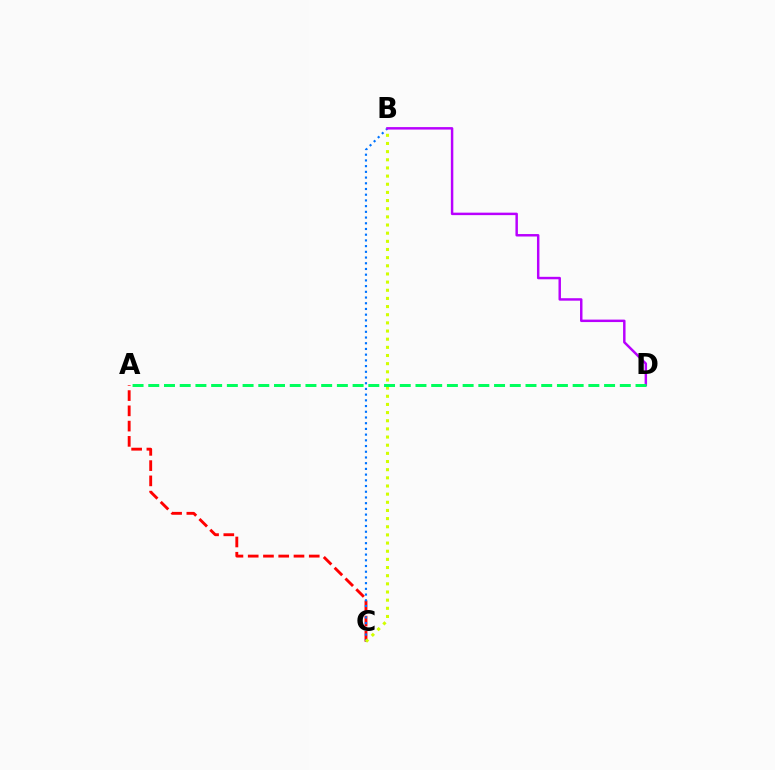{('A', 'C'): [{'color': '#ff0000', 'line_style': 'dashed', 'thickness': 2.07}], ('B', 'C'): [{'color': '#0074ff', 'line_style': 'dotted', 'thickness': 1.55}, {'color': '#d1ff00', 'line_style': 'dotted', 'thickness': 2.22}], ('B', 'D'): [{'color': '#b900ff', 'line_style': 'solid', 'thickness': 1.77}], ('A', 'D'): [{'color': '#00ff5c', 'line_style': 'dashed', 'thickness': 2.14}]}